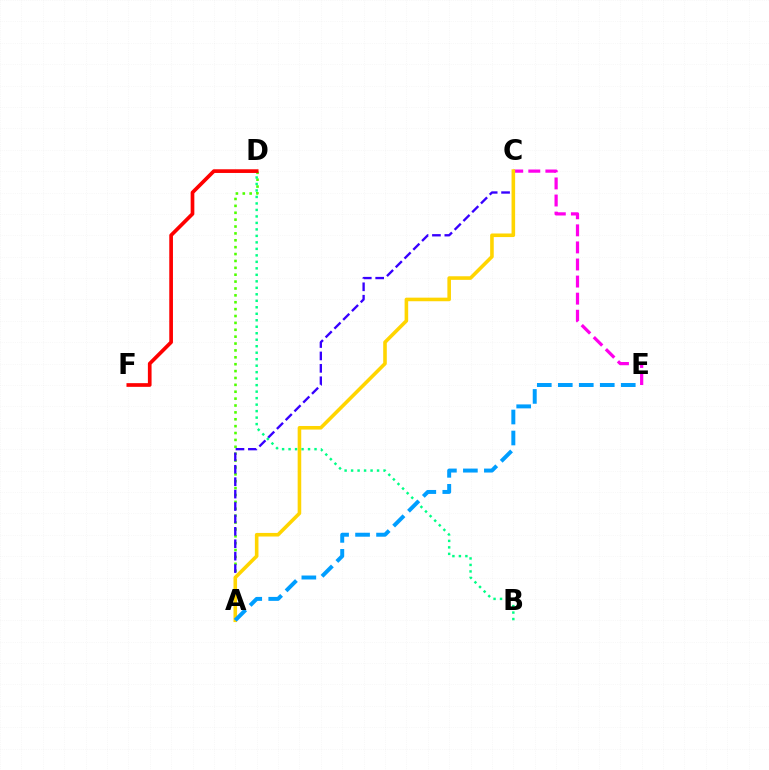{('C', 'E'): [{'color': '#ff00ed', 'line_style': 'dashed', 'thickness': 2.32}], ('A', 'D'): [{'color': '#4fff00', 'line_style': 'dotted', 'thickness': 1.87}], ('A', 'C'): [{'color': '#3700ff', 'line_style': 'dashed', 'thickness': 1.69}, {'color': '#ffd500', 'line_style': 'solid', 'thickness': 2.58}], ('B', 'D'): [{'color': '#00ff86', 'line_style': 'dotted', 'thickness': 1.76}], ('D', 'F'): [{'color': '#ff0000', 'line_style': 'solid', 'thickness': 2.65}], ('A', 'E'): [{'color': '#009eff', 'line_style': 'dashed', 'thickness': 2.85}]}